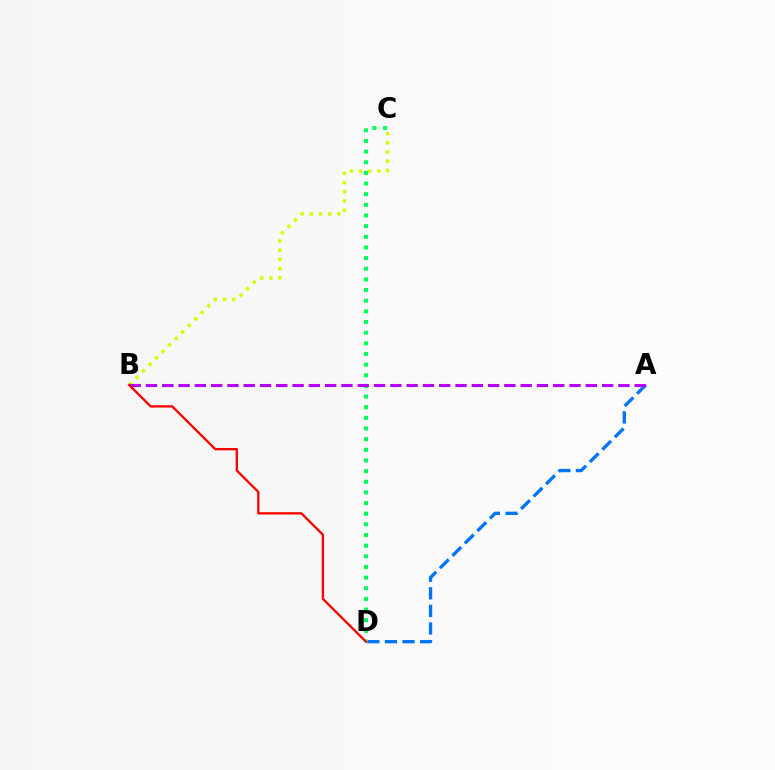{('B', 'C'): [{'color': '#d1ff00', 'line_style': 'dotted', 'thickness': 2.5}], ('A', 'D'): [{'color': '#0074ff', 'line_style': 'dashed', 'thickness': 2.39}], ('C', 'D'): [{'color': '#00ff5c', 'line_style': 'dotted', 'thickness': 2.89}], ('A', 'B'): [{'color': '#b900ff', 'line_style': 'dashed', 'thickness': 2.21}], ('B', 'D'): [{'color': '#ff0000', 'line_style': 'solid', 'thickness': 1.67}]}